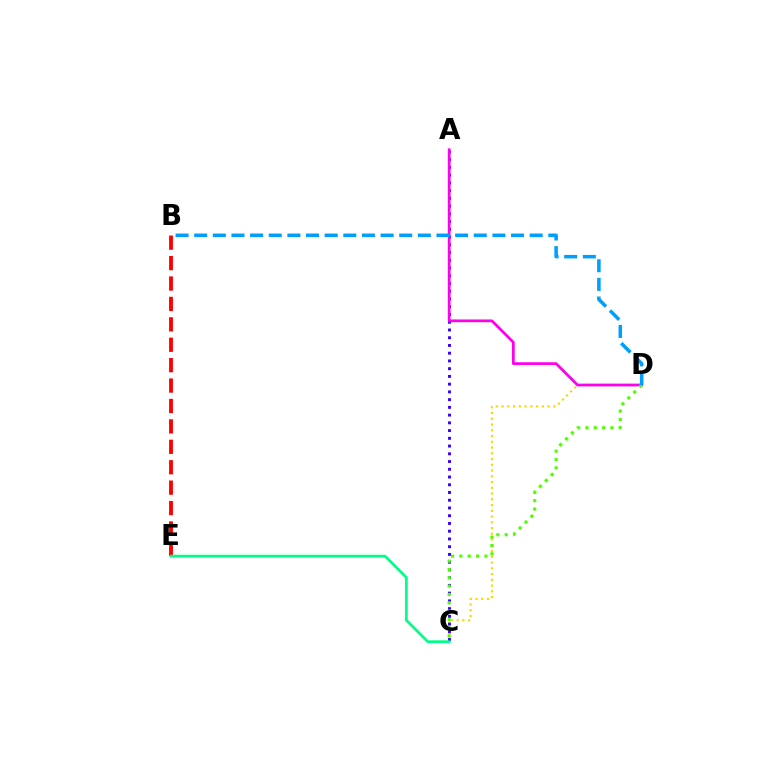{('C', 'D'): [{'color': '#ffd500', 'line_style': 'dotted', 'thickness': 1.56}, {'color': '#4fff00', 'line_style': 'dotted', 'thickness': 2.27}], ('B', 'E'): [{'color': '#ff0000', 'line_style': 'dashed', 'thickness': 2.77}], ('A', 'C'): [{'color': '#3700ff', 'line_style': 'dotted', 'thickness': 2.1}], ('C', 'E'): [{'color': '#00ff86', 'line_style': 'solid', 'thickness': 1.95}], ('A', 'D'): [{'color': '#ff00ed', 'line_style': 'solid', 'thickness': 1.98}], ('B', 'D'): [{'color': '#009eff', 'line_style': 'dashed', 'thickness': 2.53}]}